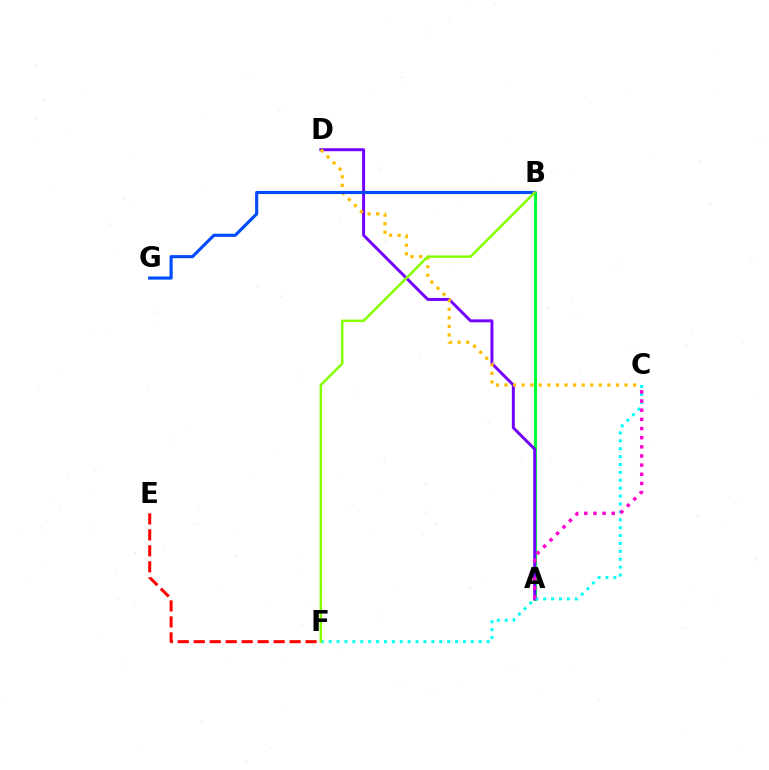{('A', 'B'): [{'color': '#00ff39', 'line_style': 'solid', 'thickness': 2.25}], ('A', 'D'): [{'color': '#7200ff', 'line_style': 'solid', 'thickness': 2.13}], ('E', 'F'): [{'color': '#ff0000', 'line_style': 'dashed', 'thickness': 2.17}], ('C', 'D'): [{'color': '#ffbd00', 'line_style': 'dotted', 'thickness': 2.33}], ('C', 'F'): [{'color': '#00fff6', 'line_style': 'dotted', 'thickness': 2.15}], ('B', 'G'): [{'color': '#004bff', 'line_style': 'solid', 'thickness': 2.25}], ('A', 'C'): [{'color': '#ff00cf', 'line_style': 'dotted', 'thickness': 2.49}], ('B', 'F'): [{'color': '#84ff00', 'line_style': 'solid', 'thickness': 1.79}]}